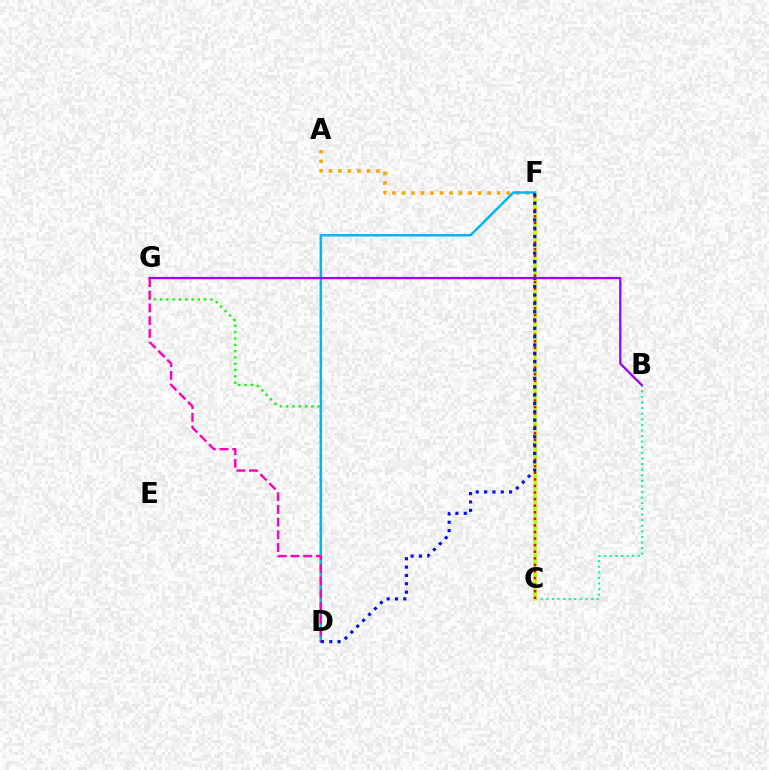{('A', 'F'): [{'color': '#ffa500', 'line_style': 'dotted', 'thickness': 2.58}], ('B', 'C'): [{'color': '#00ff9d', 'line_style': 'dotted', 'thickness': 1.52}], ('C', 'F'): [{'color': '#b3ff00', 'line_style': 'solid', 'thickness': 2.54}, {'color': '#ff0000', 'line_style': 'dotted', 'thickness': 1.79}], ('D', 'G'): [{'color': '#08ff00', 'line_style': 'dotted', 'thickness': 1.71}, {'color': '#ff00bd', 'line_style': 'dashed', 'thickness': 1.73}], ('D', 'F'): [{'color': '#00b5ff', 'line_style': 'solid', 'thickness': 1.78}, {'color': '#0010ff', 'line_style': 'dotted', 'thickness': 2.27}], ('B', 'G'): [{'color': '#9b00ff', 'line_style': 'solid', 'thickness': 1.63}]}